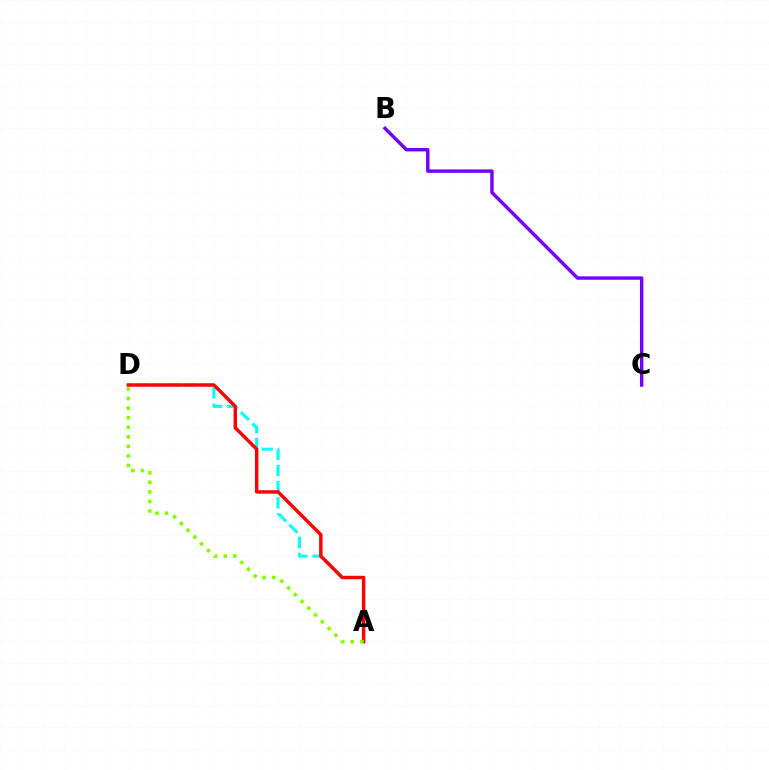{('A', 'D'): [{'color': '#00fff6', 'line_style': 'dashed', 'thickness': 2.19}, {'color': '#ff0000', 'line_style': 'solid', 'thickness': 2.47}, {'color': '#84ff00', 'line_style': 'dotted', 'thickness': 2.6}], ('B', 'C'): [{'color': '#7200ff', 'line_style': 'solid', 'thickness': 2.46}]}